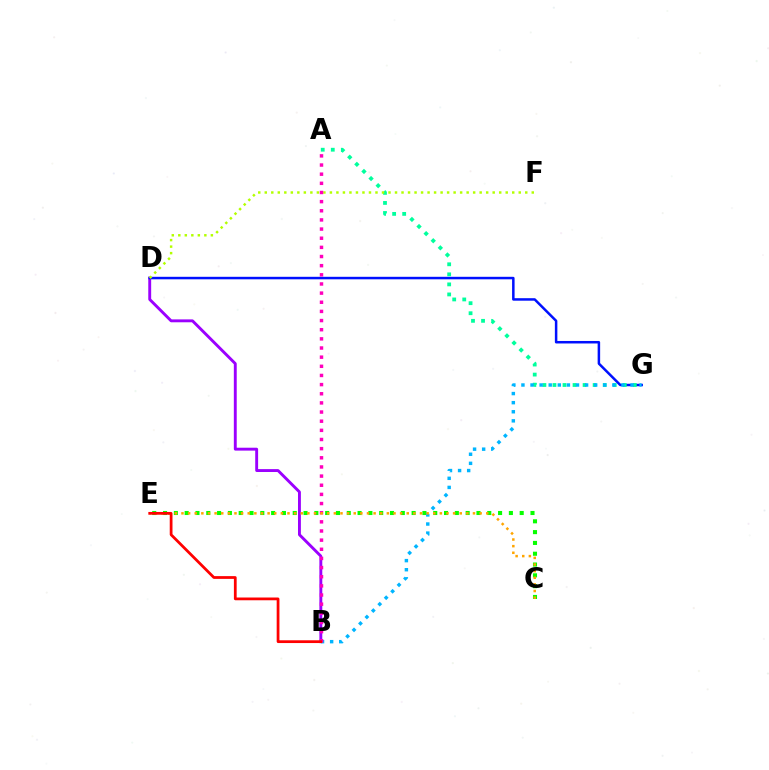{('B', 'D'): [{'color': '#9b00ff', 'line_style': 'solid', 'thickness': 2.08}], ('D', 'G'): [{'color': '#0010ff', 'line_style': 'solid', 'thickness': 1.8}], ('A', 'G'): [{'color': '#00ff9d', 'line_style': 'dotted', 'thickness': 2.73}], ('D', 'F'): [{'color': '#b3ff00', 'line_style': 'dotted', 'thickness': 1.77}], ('C', 'E'): [{'color': '#08ff00', 'line_style': 'dotted', 'thickness': 2.94}, {'color': '#ffa500', 'line_style': 'dotted', 'thickness': 1.8}], ('B', 'G'): [{'color': '#00b5ff', 'line_style': 'dotted', 'thickness': 2.47}], ('A', 'B'): [{'color': '#ff00bd', 'line_style': 'dotted', 'thickness': 2.49}], ('B', 'E'): [{'color': '#ff0000', 'line_style': 'solid', 'thickness': 1.99}]}